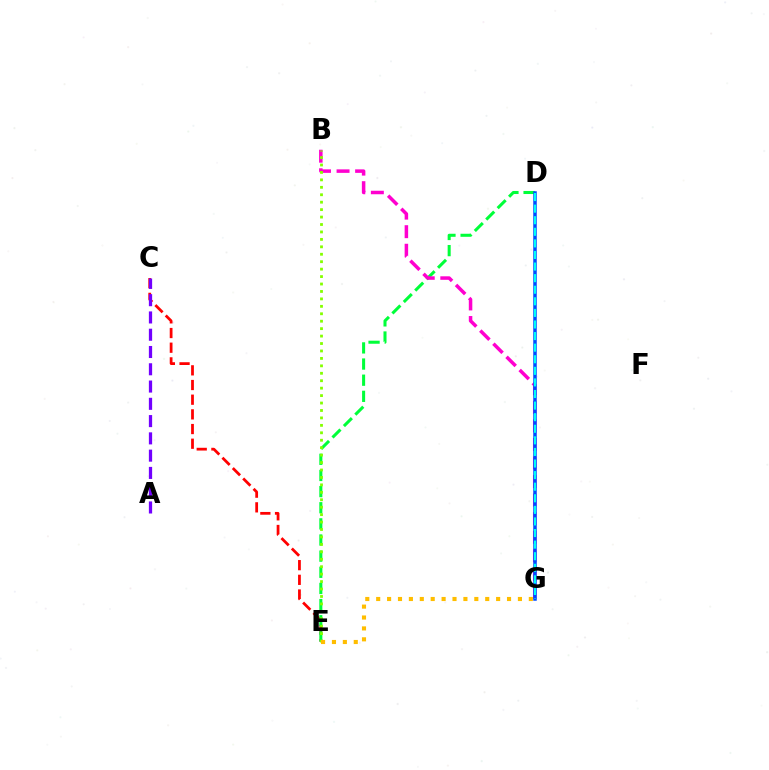{('C', 'E'): [{'color': '#ff0000', 'line_style': 'dashed', 'thickness': 1.99}], ('D', 'E'): [{'color': '#00ff39', 'line_style': 'dashed', 'thickness': 2.19}], ('A', 'C'): [{'color': '#7200ff', 'line_style': 'dashed', 'thickness': 2.35}], ('B', 'G'): [{'color': '#ff00cf', 'line_style': 'dashed', 'thickness': 2.52}], ('D', 'G'): [{'color': '#004bff', 'line_style': 'solid', 'thickness': 2.52}, {'color': '#00fff6', 'line_style': 'dashed', 'thickness': 1.57}], ('B', 'E'): [{'color': '#84ff00', 'line_style': 'dotted', 'thickness': 2.02}], ('E', 'G'): [{'color': '#ffbd00', 'line_style': 'dotted', 'thickness': 2.96}]}